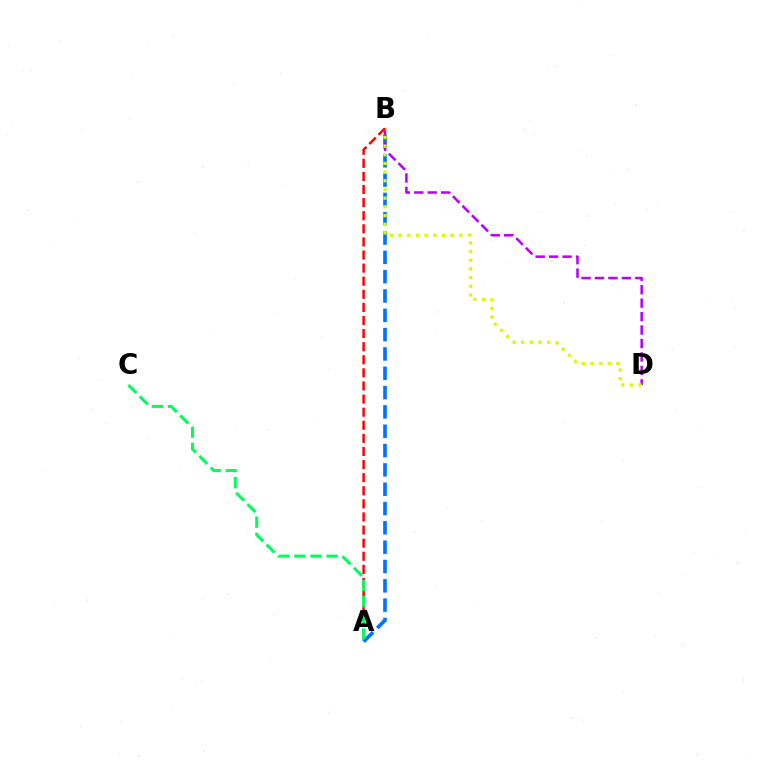{('A', 'B'): [{'color': '#0074ff', 'line_style': 'dashed', 'thickness': 2.62}, {'color': '#ff0000', 'line_style': 'dashed', 'thickness': 1.78}], ('B', 'D'): [{'color': '#b900ff', 'line_style': 'dashed', 'thickness': 1.83}, {'color': '#d1ff00', 'line_style': 'dotted', 'thickness': 2.36}], ('A', 'C'): [{'color': '#00ff5c', 'line_style': 'dashed', 'thickness': 2.19}]}